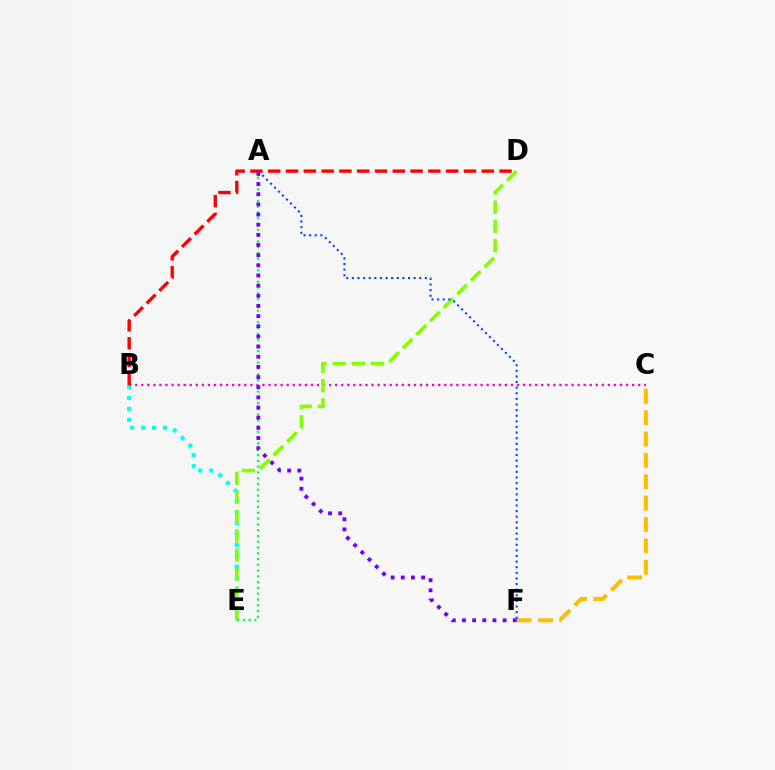{('C', 'F'): [{'color': '#ffbd00', 'line_style': 'dashed', 'thickness': 2.9}], ('B', 'E'): [{'color': '#00fff6', 'line_style': 'dotted', 'thickness': 2.97}], ('B', 'C'): [{'color': '#ff00cf', 'line_style': 'dotted', 'thickness': 1.65}], ('D', 'E'): [{'color': '#84ff00', 'line_style': 'dashed', 'thickness': 2.61}], ('A', 'E'): [{'color': '#00ff39', 'line_style': 'dotted', 'thickness': 1.57}], ('A', 'F'): [{'color': '#7200ff', 'line_style': 'dotted', 'thickness': 2.76}, {'color': '#004bff', 'line_style': 'dotted', 'thickness': 1.52}], ('B', 'D'): [{'color': '#ff0000', 'line_style': 'dashed', 'thickness': 2.42}]}